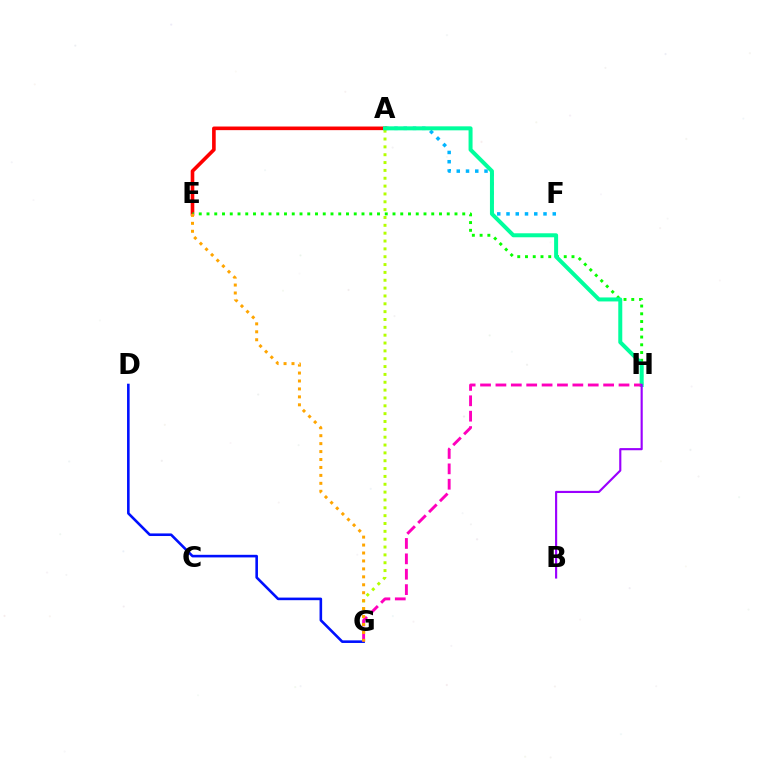{('A', 'F'): [{'color': '#00b5ff', 'line_style': 'dotted', 'thickness': 2.51}], ('A', 'E'): [{'color': '#ff0000', 'line_style': 'solid', 'thickness': 2.61}], ('E', 'H'): [{'color': '#08ff00', 'line_style': 'dotted', 'thickness': 2.11}], ('A', 'G'): [{'color': '#b3ff00', 'line_style': 'dotted', 'thickness': 2.13}], ('D', 'G'): [{'color': '#0010ff', 'line_style': 'solid', 'thickness': 1.87}], ('A', 'H'): [{'color': '#00ff9d', 'line_style': 'solid', 'thickness': 2.88}], ('G', 'H'): [{'color': '#ff00bd', 'line_style': 'dashed', 'thickness': 2.09}], ('B', 'H'): [{'color': '#9b00ff', 'line_style': 'solid', 'thickness': 1.54}], ('E', 'G'): [{'color': '#ffa500', 'line_style': 'dotted', 'thickness': 2.16}]}